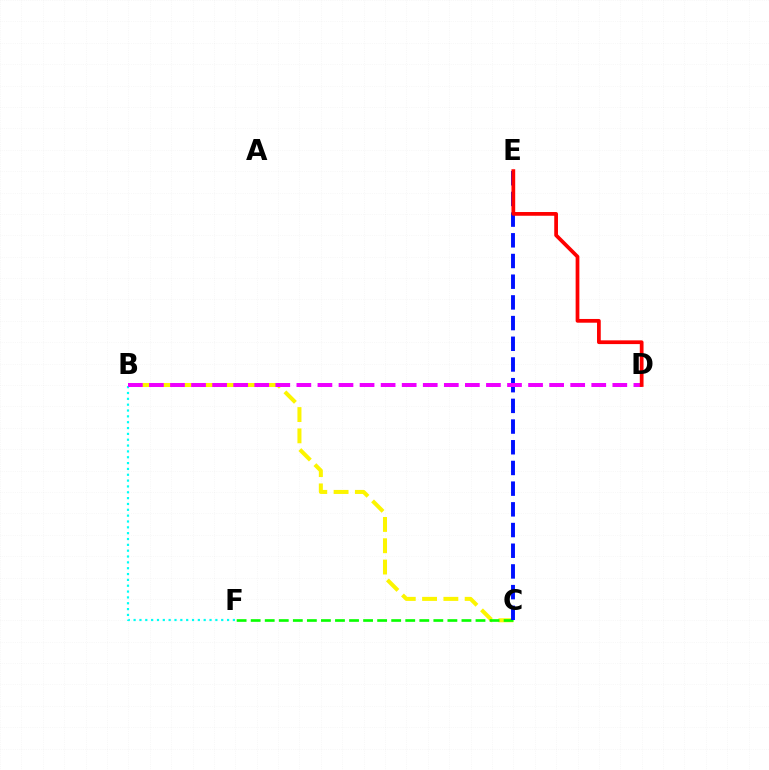{('B', 'F'): [{'color': '#00fff6', 'line_style': 'dotted', 'thickness': 1.59}], ('B', 'C'): [{'color': '#fcf500', 'line_style': 'dashed', 'thickness': 2.89}], ('C', 'F'): [{'color': '#08ff00', 'line_style': 'dashed', 'thickness': 1.91}], ('C', 'E'): [{'color': '#0010ff', 'line_style': 'dashed', 'thickness': 2.81}], ('B', 'D'): [{'color': '#ee00ff', 'line_style': 'dashed', 'thickness': 2.86}], ('D', 'E'): [{'color': '#ff0000', 'line_style': 'solid', 'thickness': 2.69}]}